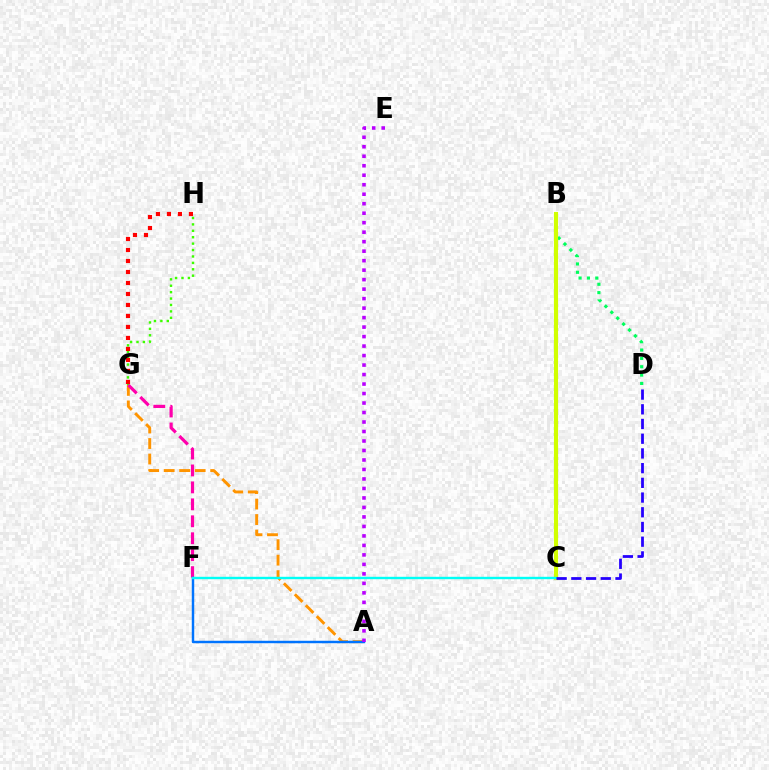{('B', 'D'): [{'color': '#00ff5c', 'line_style': 'dotted', 'thickness': 2.27}], ('G', 'H'): [{'color': '#3dff00', 'line_style': 'dotted', 'thickness': 1.74}, {'color': '#ff0000', 'line_style': 'dotted', 'thickness': 2.99}], ('A', 'G'): [{'color': '#ff9400', 'line_style': 'dashed', 'thickness': 2.1}], ('B', 'C'): [{'color': '#d1ff00', 'line_style': 'solid', 'thickness': 2.97}], ('F', 'G'): [{'color': '#ff00ac', 'line_style': 'dashed', 'thickness': 2.3}], ('A', 'F'): [{'color': '#0074ff', 'line_style': 'solid', 'thickness': 1.76}], ('C', 'F'): [{'color': '#00fff6', 'line_style': 'solid', 'thickness': 1.72}], ('C', 'D'): [{'color': '#2500ff', 'line_style': 'dashed', 'thickness': 2.0}], ('A', 'E'): [{'color': '#b900ff', 'line_style': 'dotted', 'thickness': 2.58}]}